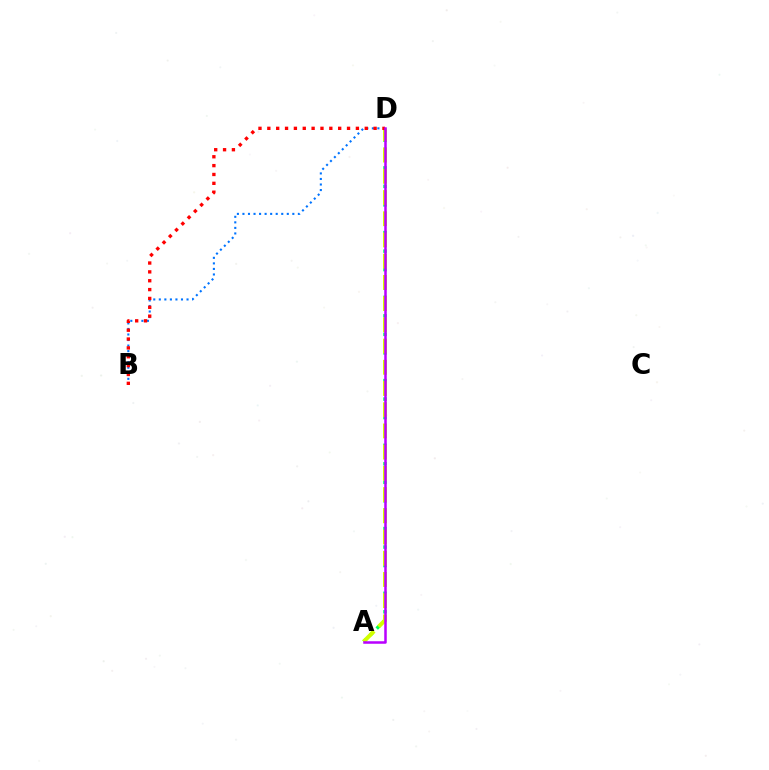{('A', 'D'): [{'color': '#00ff5c', 'line_style': 'dotted', 'thickness': 2.51}, {'color': '#d1ff00', 'line_style': 'dashed', 'thickness': 2.88}, {'color': '#b900ff', 'line_style': 'solid', 'thickness': 1.81}], ('B', 'D'): [{'color': '#0074ff', 'line_style': 'dotted', 'thickness': 1.51}, {'color': '#ff0000', 'line_style': 'dotted', 'thickness': 2.41}]}